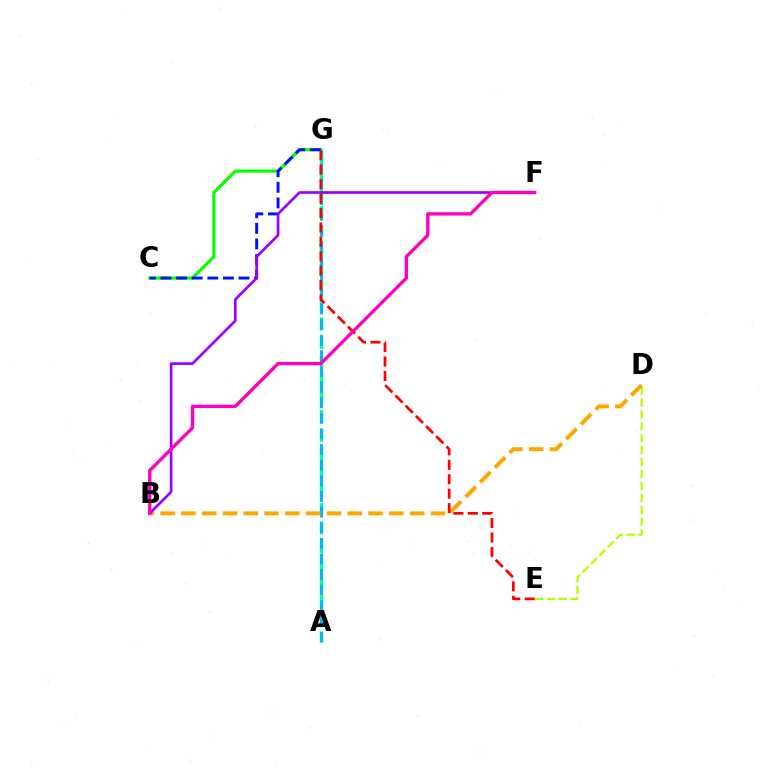{('A', 'G'): [{'color': '#00ff9d', 'line_style': 'dashed', 'thickness': 2.52}, {'color': '#00b5ff', 'line_style': 'dashed', 'thickness': 2.12}], ('C', 'G'): [{'color': '#08ff00', 'line_style': 'solid', 'thickness': 2.28}, {'color': '#0010ff', 'line_style': 'dashed', 'thickness': 2.12}], ('D', 'E'): [{'color': '#b3ff00', 'line_style': 'dashed', 'thickness': 1.62}], ('B', 'D'): [{'color': '#ffa500', 'line_style': 'dashed', 'thickness': 2.83}], ('E', 'G'): [{'color': '#ff0000', 'line_style': 'dashed', 'thickness': 1.96}], ('B', 'F'): [{'color': '#9b00ff', 'line_style': 'solid', 'thickness': 1.92}, {'color': '#ff00bd', 'line_style': 'solid', 'thickness': 2.41}]}